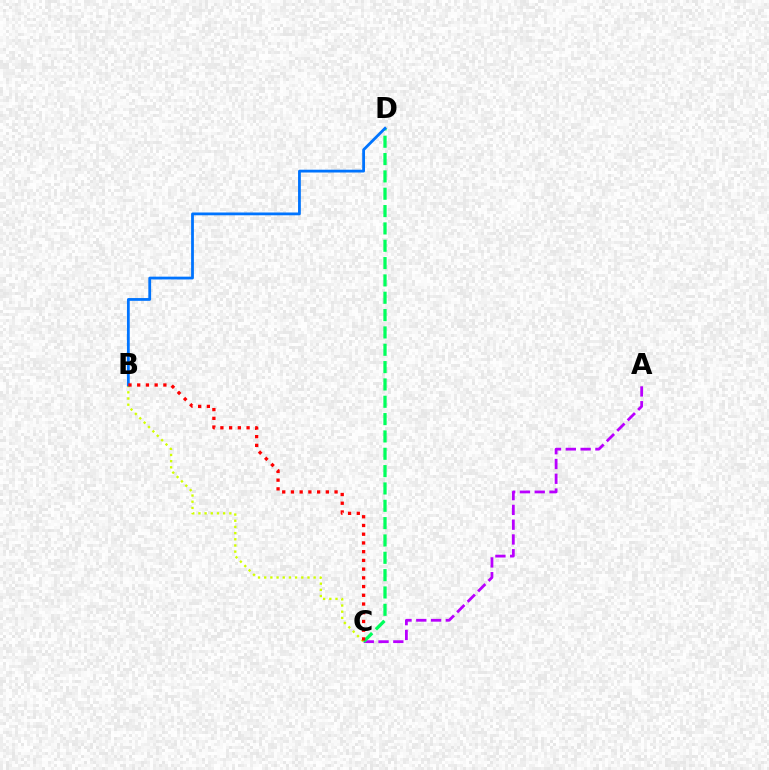{('A', 'C'): [{'color': '#b900ff', 'line_style': 'dashed', 'thickness': 2.01}], ('C', 'D'): [{'color': '#00ff5c', 'line_style': 'dashed', 'thickness': 2.36}], ('B', 'C'): [{'color': '#d1ff00', 'line_style': 'dotted', 'thickness': 1.68}, {'color': '#ff0000', 'line_style': 'dotted', 'thickness': 2.37}], ('B', 'D'): [{'color': '#0074ff', 'line_style': 'solid', 'thickness': 2.01}]}